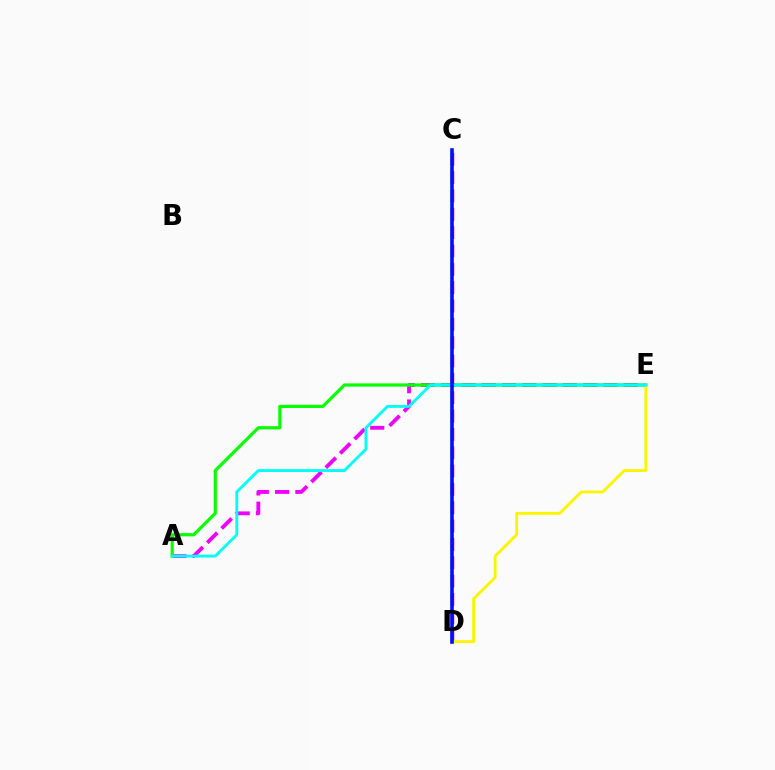{('A', 'E'): [{'color': '#ee00ff', 'line_style': 'dashed', 'thickness': 2.75}, {'color': '#08ff00', 'line_style': 'solid', 'thickness': 2.31}, {'color': '#00fff6', 'line_style': 'solid', 'thickness': 2.06}], ('C', 'D'): [{'color': '#ff0000', 'line_style': 'dashed', 'thickness': 2.49}, {'color': '#0010ff', 'line_style': 'solid', 'thickness': 2.6}], ('D', 'E'): [{'color': '#fcf500', 'line_style': 'solid', 'thickness': 2.05}]}